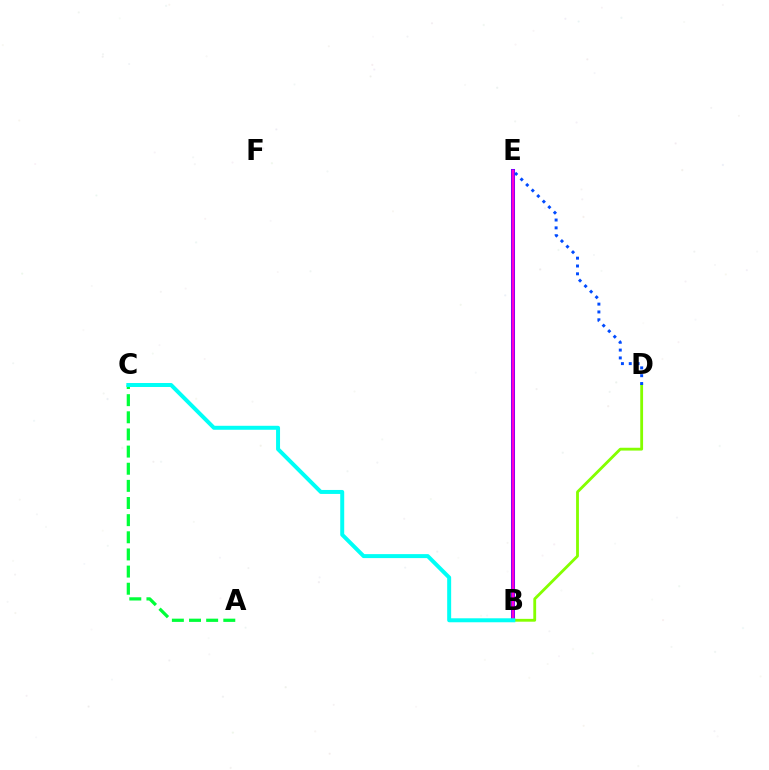{('B', 'D'): [{'color': '#84ff00', 'line_style': 'solid', 'thickness': 2.03}], ('B', 'E'): [{'color': '#ffbd00', 'line_style': 'dotted', 'thickness': 2.89}, {'color': '#ff0000', 'line_style': 'solid', 'thickness': 2.08}, {'color': '#7200ff', 'line_style': 'solid', 'thickness': 2.9}, {'color': '#ff00cf', 'line_style': 'solid', 'thickness': 1.72}], ('A', 'C'): [{'color': '#00ff39', 'line_style': 'dashed', 'thickness': 2.33}], ('D', 'E'): [{'color': '#004bff', 'line_style': 'dotted', 'thickness': 2.13}], ('B', 'C'): [{'color': '#00fff6', 'line_style': 'solid', 'thickness': 2.86}]}